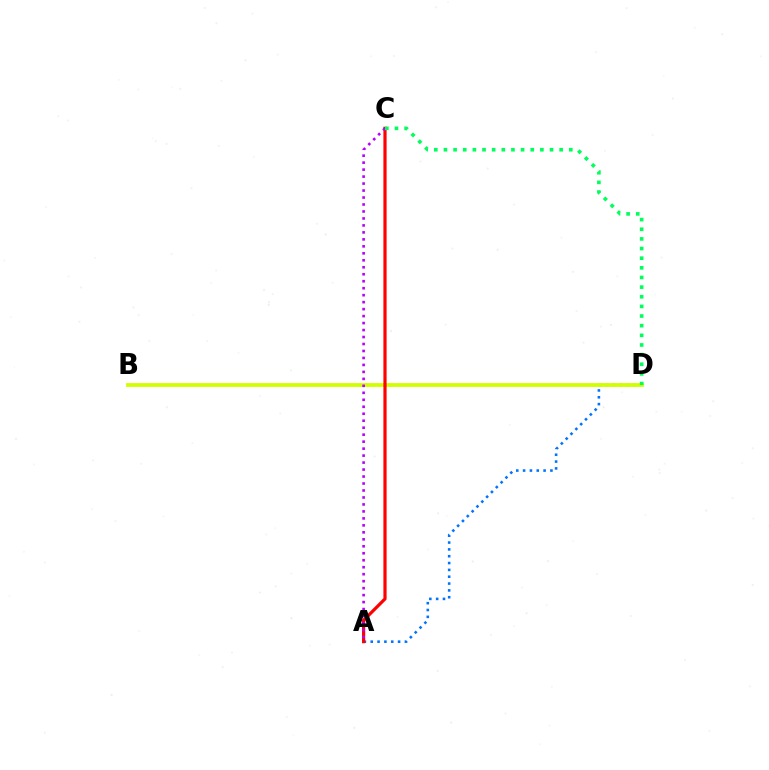{('A', 'D'): [{'color': '#0074ff', 'line_style': 'dotted', 'thickness': 1.86}], ('B', 'D'): [{'color': '#d1ff00', 'line_style': 'solid', 'thickness': 2.75}], ('A', 'C'): [{'color': '#ff0000', 'line_style': 'solid', 'thickness': 2.3}, {'color': '#b900ff', 'line_style': 'dotted', 'thickness': 1.9}], ('C', 'D'): [{'color': '#00ff5c', 'line_style': 'dotted', 'thickness': 2.62}]}